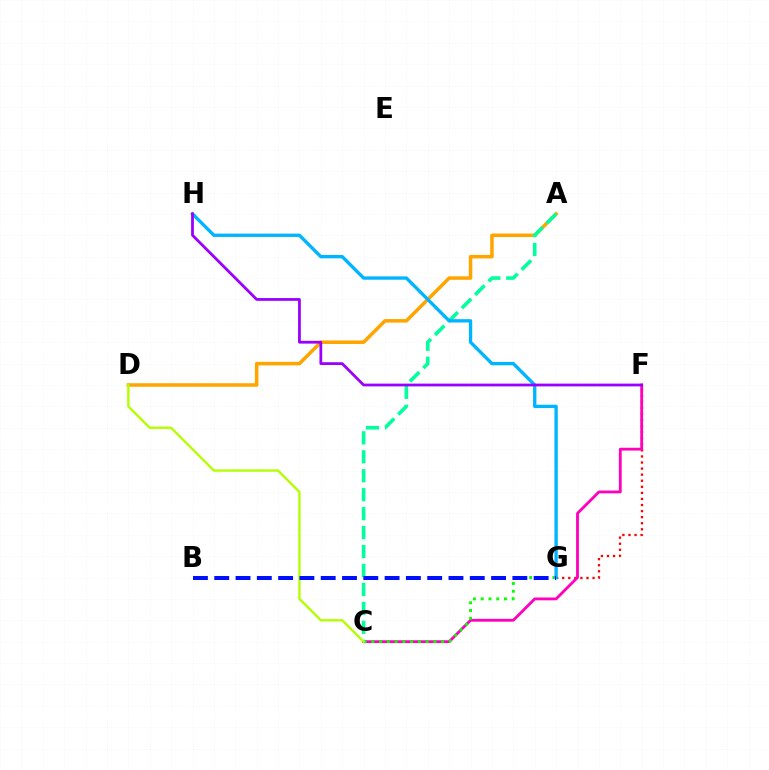{('A', 'D'): [{'color': '#ffa500', 'line_style': 'solid', 'thickness': 2.54}], ('F', 'G'): [{'color': '#ff0000', 'line_style': 'dotted', 'thickness': 1.65}], ('C', 'F'): [{'color': '#ff00bd', 'line_style': 'solid', 'thickness': 2.03}], ('C', 'G'): [{'color': '#08ff00', 'line_style': 'dotted', 'thickness': 2.11}], ('A', 'C'): [{'color': '#00ff9d', 'line_style': 'dashed', 'thickness': 2.57}], ('C', 'D'): [{'color': '#b3ff00', 'line_style': 'solid', 'thickness': 1.7}], ('G', 'H'): [{'color': '#00b5ff', 'line_style': 'solid', 'thickness': 2.4}], ('B', 'G'): [{'color': '#0010ff', 'line_style': 'dashed', 'thickness': 2.89}], ('F', 'H'): [{'color': '#9b00ff', 'line_style': 'solid', 'thickness': 2.0}]}